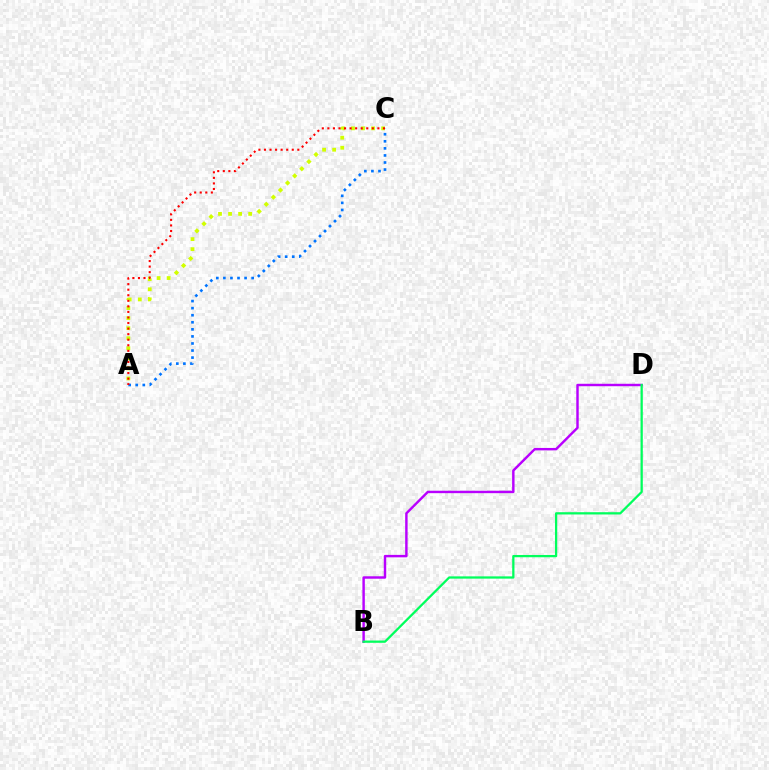{('A', 'C'): [{'color': '#d1ff00', 'line_style': 'dotted', 'thickness': 2.73}, {'color': '#0074ff', 'line_style': 'dotted', 'thickness': 1.92}, {'color': '#ff0000', 'line_style': 'dotted', 'thickness': 1.51}], ('B', 'D'): [{'color': '#b900ff', 'line_style': 'solid', 'thickness': 1.76}, {'color': '#00ff5c', 'line_style': 'solid', 'thickness': 1.63}]}